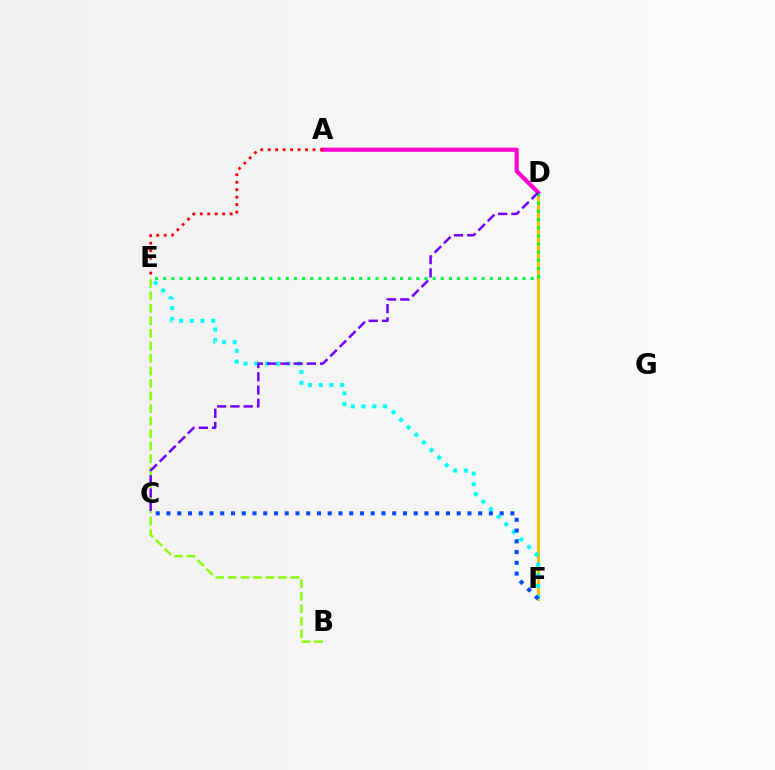{('D', 'F'): [{'color': '#ffbd00', 'line_style': 'solid', 'thickness': 2.12}], ('A', 'D'): [{'color': '#ff00cf', 'line_style': 'solid', 'thickness': 3.0}], ('A', 'E'): [{'color': '#ff0000', 'line_style': 'dotted', 'thickness': 2.03}], ('D', 'E'): [{'color': '#00ff39', 'line_style': 'dotted', 'thickness': 2.22}], ('B', 'E'): [{'color': '#84ff00', 'line_style': 'dashed', 'thickness': 1.7}], ('E', 'F'): [{'color': '#00fff6', 'line_style': 'dotted', 'thickness': 2.91}], ('C', 'F'): [{'color': '#004bff', 'line_style': 'dotted', 'thickness': 2.92}], ('C', 'D'): [{'color': '#7200ff', 'line_style': 'dashed', 'thickness': 1.8}]}